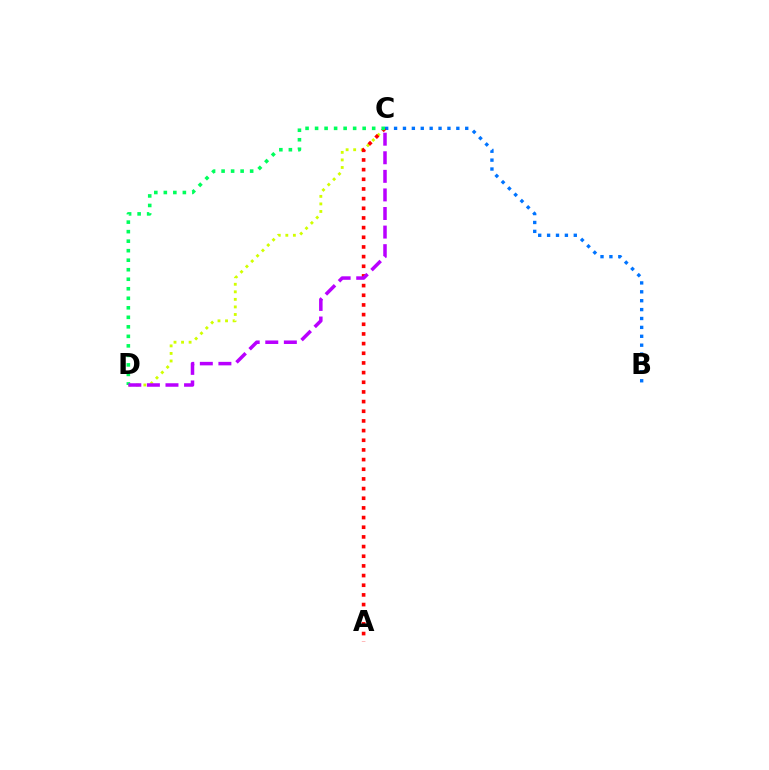{('C', 'D'): [{'color': '#d1ff00', 'line_style': 'dotted', 'thickness': 2.05}, {'color': '#00ff5c', 'line_style': 'dotted', 'thickness': 2.59}, {'color': '#b900ff', 'line_style': 'dashed', 'thickness': 2.52}], ('B', 'C'): [{'color': '#0074ff', 'line_style': 'dotted', 'thickness': 2.42}], ('A', 'C'): [{'color': '#ff0000', 'line_style': 'dotted', 'thickness': 2.63}]}